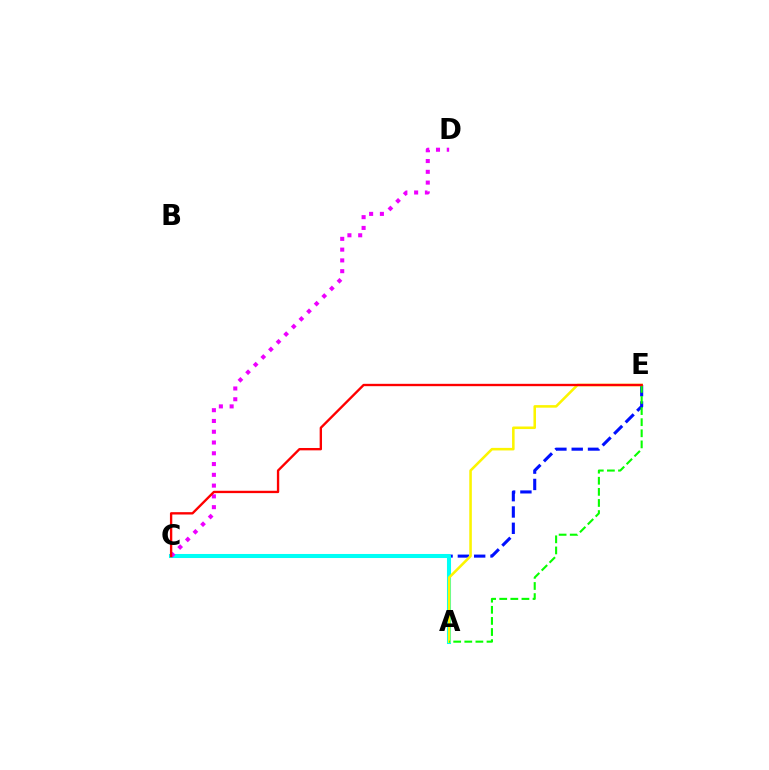{('C', 'E'): [{'color': '#0010ff', 'line_style': 'dashed', 'thickness': 2.22}, {'color': '#ff0000', 'line_style': 'solid', 'thickness': 1.69}], ('A', 'C'): [{'color': '#00fff6', 'line_style': 'solid', 'thickness': 2.92}], ('A', 'E'): [{'color': '#fcf500', 'line_style': 'solid', 'thickness': 1.84}, {'color': '#08ff00', 'line_style': 'dashed', 'thickness': 1.51}], ('C', 'D'): [{'color': '#ee00ff', 'line_style': 'dotted', 'thickness': 2.93}]}